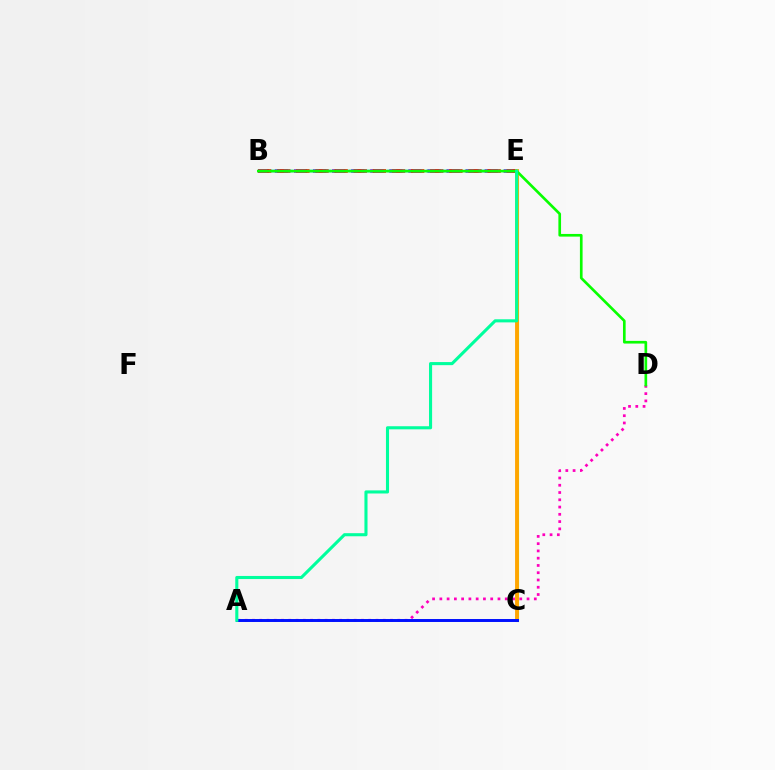{('B', 'E'): [{'color': '#9b00ff', 'line_style': 'dashed', 'thickness': 2.59}, {'color': '#ff0000', 'line_style': 'dashed', 'thickness': 2.6}, {'color': '#00b5ff', 'line_style': 'dashed', 'thickness': 1.76}], ('C', 'E'): [{'color': '#b3ff00', 'line_style': 'solid', 'thickness': 2.26}, {'color': '#ffa500', 'line_style': 'solid', 'thickness': 2.78}], ('A', 'D'): [{'color': '#ff00bd', 'line_style': 'dotted', 'thickness': 1.97}], ('B', 'D'): [{'color': '#08ff00', 'line_style': 'solid', 'thickness': 1.92}], ('A', 'C'): [{'color': '#0010ff', 'line_style': 'solid', 'thickness': 2.13}], ('A', 'E'): [{'color': '#00ff9d', 'line_style': 'solid', 'thickness': 2.22}]}